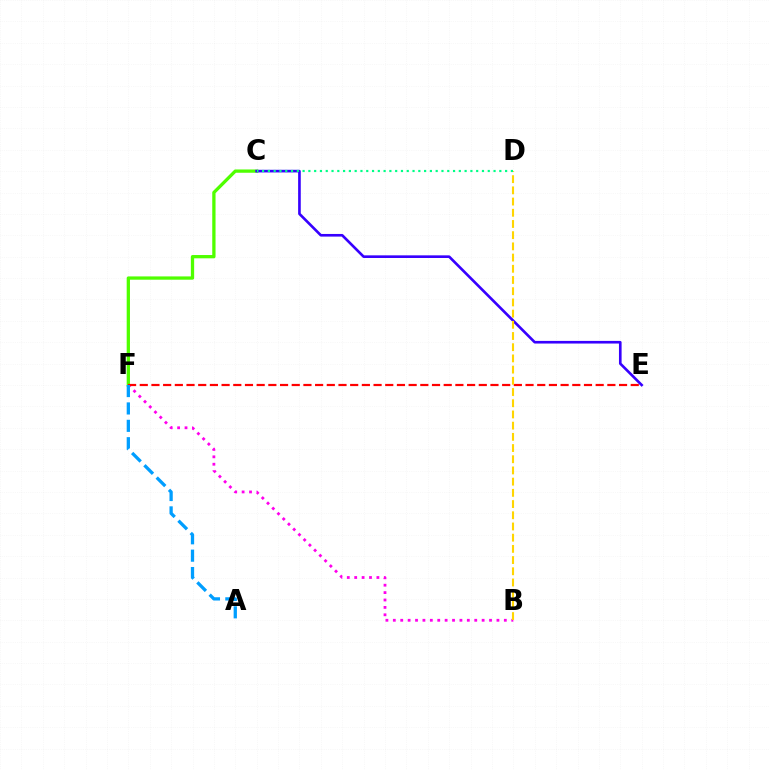{('C', 'F'): [{'color': '#4fff00', 'line_style': 'solid', 'thickness': 2.37}], ('B', 'F'): [{'color': '#ff00ed', 'line_style': 'dotted', 'thickness': 2.01}], ('C', 'E'): [{'color': '#3700ff', 'line_style': 'solid', 'thickness': 1.9}], ('E', 'F'): [{'color': '#ff0000', 'line_style': 'dashed', 'thickness': 1.59}], ('B', 'D'): [{'color': '#ffd500', 'line_style': 'dashed', 'thickness': 1.52}], ('A', 'F'): [{'color': '#009eff', 'line_style': 'dashed', 'thickness': 2.36}], ('C', 'D'): [{'color': '#00ff86', 'line_style': 'dotted', 'thickness': 1.57}]}